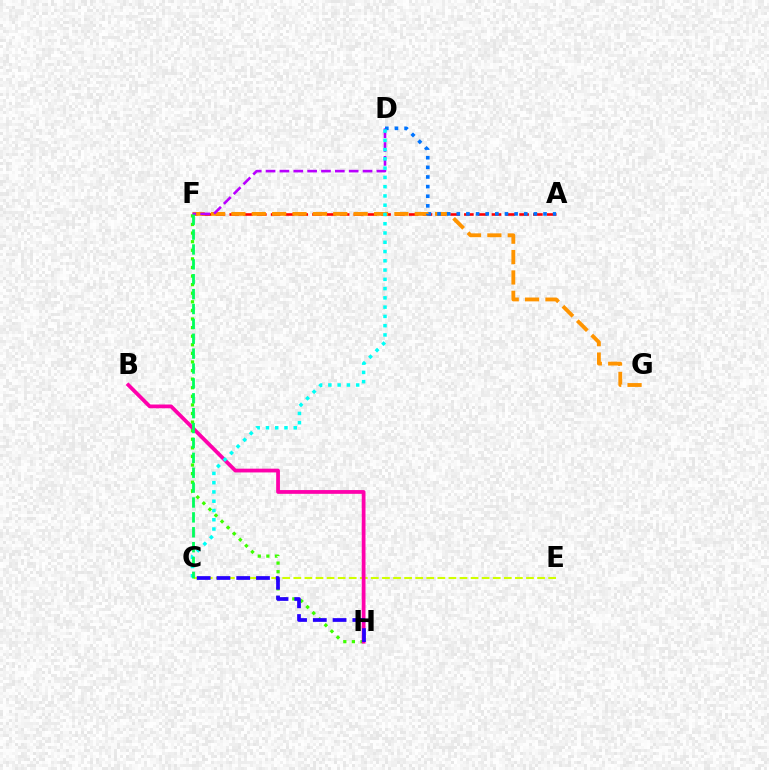{('A', 'F'): [{'color': '#ff0000', 'line_style': 'dashed', 'thickness': 1.88}], ('F', 'H'): [{'color': '#3dff00', 'line_style': 'dotted', 'thickness': 2.33}], ('F', 'G'): [{'color': '#ff9400', 'line_style': 'dashed', 'thickness': 2.77}], ('D', 'F'): [{'color': '#b900ff', 'line_style': 'dashed', 'thickness': 1.88}], ('A', 'D'): [{'color': '#0074ff', 'line_style': 'dotted', 'thickness': 2.62}], ('C', 'E'): [{'color': '#d1ff00', 'line_style': 'dashed', 'thickness': 1.51}], ('B', 'H'): [{'color': '#ff00ac', 'line_style': 'solid', 'thickness': 2.71}], ('C', 'H'): [{'color': '#2500ff', 'line_style': 'dashed', 'thickness': 2.69}], ('C', 'D'): [{'color': '#00fff6', 'line_style': 'dotted', 'thickness': 2.52}], ('C', 'F'): [{'color': '#00ff5c', 'line_style': 'dashed', 'thickness': 2.02}]}